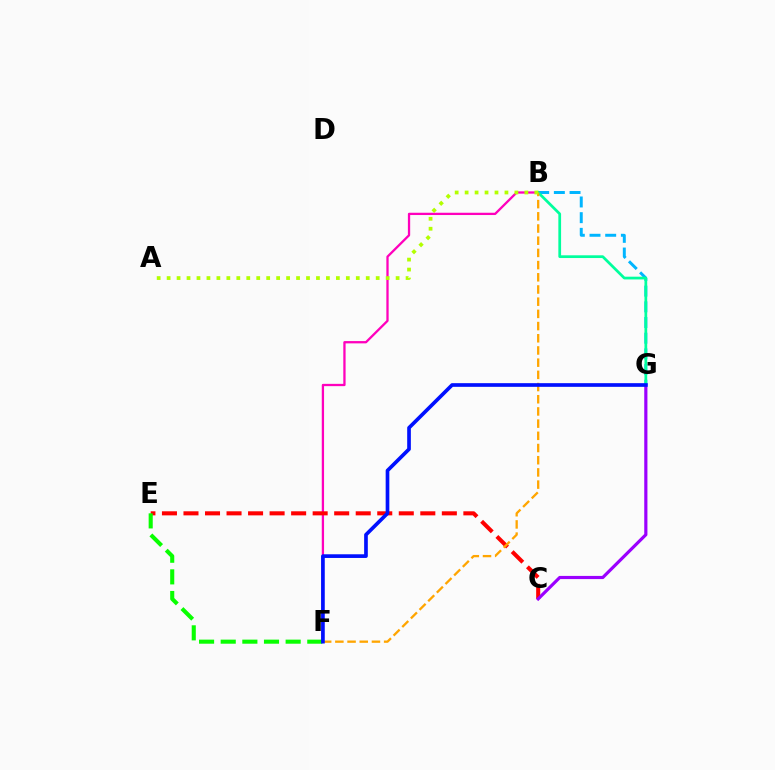{('B', 'G'): [{'color': '#00b5ff', 'line_style': 'dashed', 'thickness': 2.13}, {'color': '#00ff9d', 'line_style': 'solid', 'thickness': 1.97}], ('B', 'F'): [{'color': '#ff00bd', 'line_style': 'solid', 'thickness': 1.65}, {'color': '#ffa500', 'line_style': 'dashed', 'thickness': 1.66}], ('C', 'E'): [{'color': '#ff0000', 'line_style': 'dashed', 'thickness': 2.92}], ('C', 'G'): [{'color': '#9b00ff', 'line_style': 'solid', 'thickness': 2.29}], ('E', 'F'): [{'color': '#08ff00', 'line_style': 'dashed', 'thickness': 2.94}], ('A', 'B'): [{'color': '#b3ff00', 'line_style': 'dotted', 'thickness': 2.71}], ('F', 'G'): [{'color': '#0010ff', 'line_style': 'solid', 'thickness': 2.65}]}